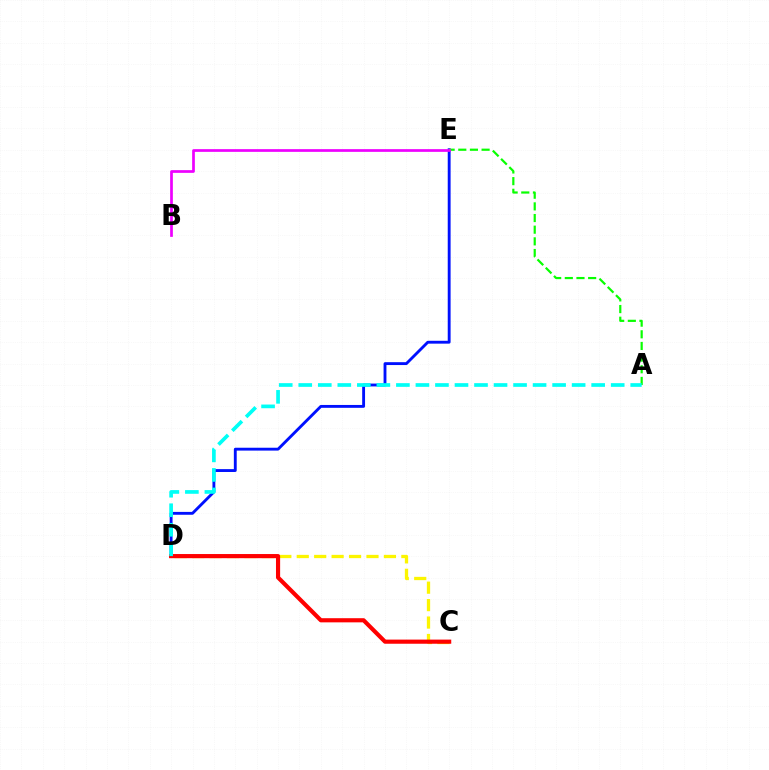{('D', 'E'): [{'color': '#0010ff', 'line_style': 'solid', 'thickness': 2.06}], ('C', 'D'): [{'color': '#fcf500', 'line_style': 'dashed', 'thickness': 2.37}, {'color': '#ff0000', 'line_style': 'solid', 'thickness': 2.99}], ('A', 'E'): [{'color': '#08ff00', 'line_style': 'dashed', 'thickness': 1.58}], ('B', 'E'): [{'color': '#ee00ff', 'line_style': 'solid', 'thickness': 1.95}], ('A', 'D'): [{'color': '#00fff6', 'line_style': 'dashed', 'thickness': 2.65}]}